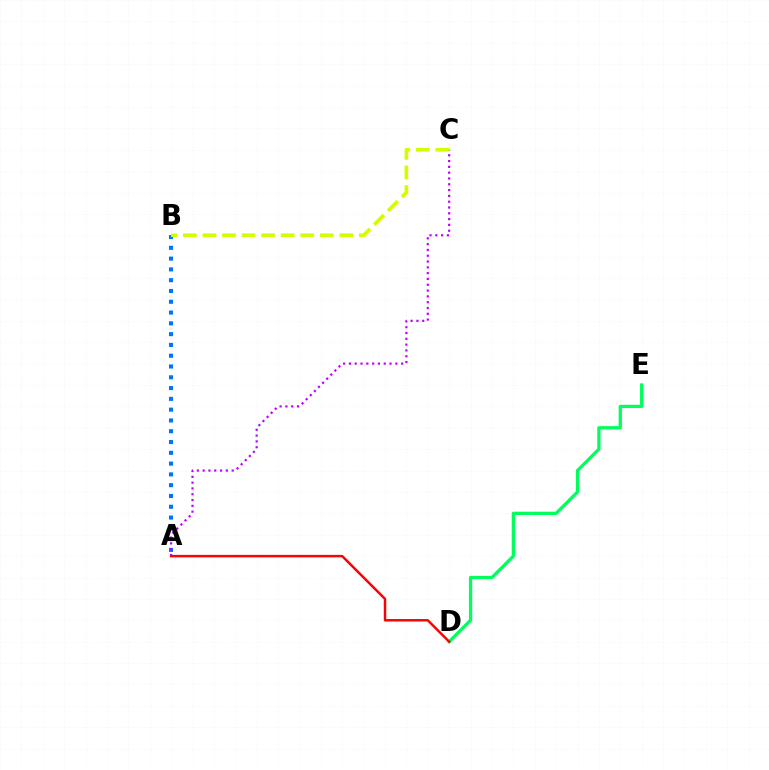{('A', 'B'): [{'color': '#0074ff', 'line_style': 'dotted', 'thickness': 2.93}], ('A', 'C'): [{'color': '#b900ff', 'line_style': 'dotted', 'thickness': 1.58}], ('B', 'C'): [{'color': '#d1ff00', 'line_style': 'dashed', 'thickness': 2.66}], ('D', 'E'): [{'color': '#00ff5c', 'line_style': 'solid', 'thickness': 2.34}], ('A', 'D'): [{'color': '#ff0000', 'line_style': 'solid', 'thickness': 1.77}]}